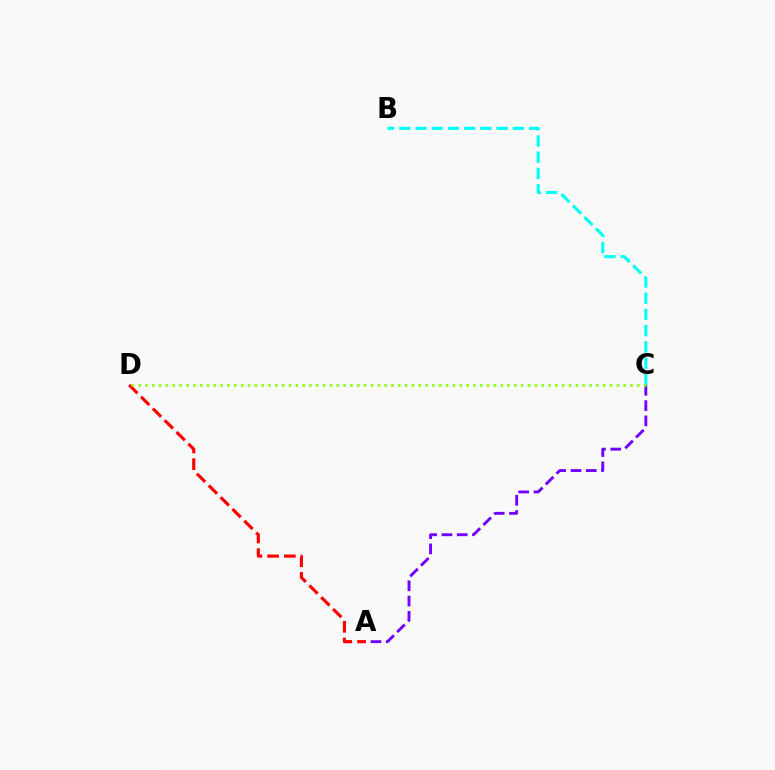{('A', 'D'): [{'color': '#ff0000', 'line_style': 'dashed', 'thickness': 2.27}], ('A', 'C'): [{'color': '#7200ff', 'line_style': 'dashed', 'thickness': 2.08}], ('B', 'C'): [{'color': '#00fff6', 'line_style': 'dashed', 'thickness': 2.2}], ('C', 'D'): [{'color': '#84ff00', 'line_style': 'dotted', 'thickness': 1.86}]}